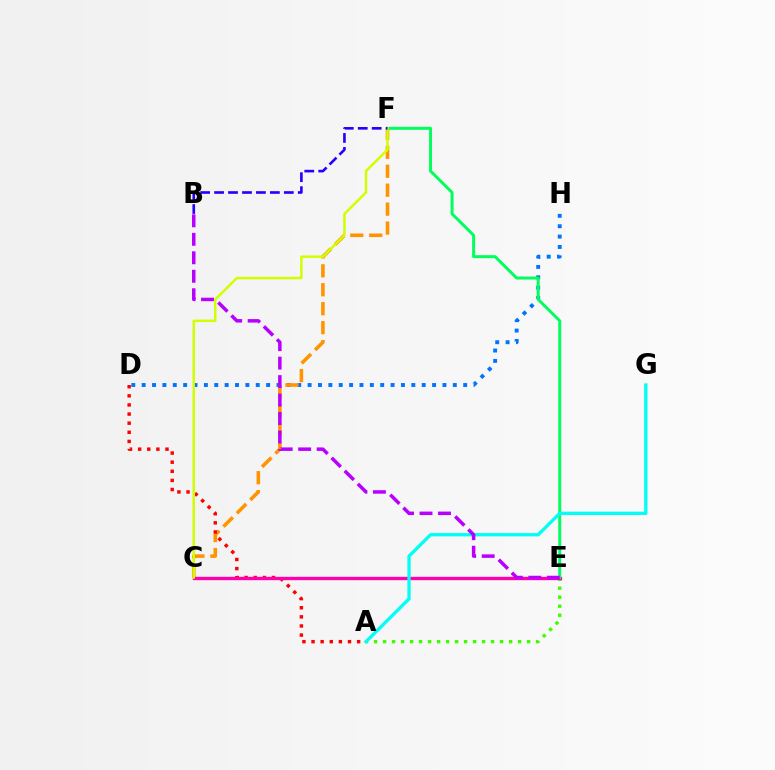{('D', 'H'): [{'color': '#0074ff', 'line_style': 'dotted', 'thickness': 2.82}], ('C', 'F'): [{'color': '#ff9400', 'line_style': 'dashed', 'thickness': 2.57}, {'color': '#d1ff00', 'line_style': 'solid', 'thickness': 1.78}], ('A', 'D'): [{'color': '#ff0000', 'line_style': 'dotted', 'thickness': 2.48}], ('A', 'E'): [{'color': '#3dff00', 'line_style': 'dotted', 'thickness': 2.45}], ('C', 'E'): [{'color': '#ff00ac', 'line_style': 'solid', 'thickness': 2.41}], ('E', 'F'): [{'color': '#00ff5c', 'line_style': 'solid', 'thickness': 2.14}], ('A', 'G'): [{'color': '#00fff6', 'line_style': 'solid', 'thickness': 2.39}], ('B', 'E'): [{'color': '#b900ff', 'line_style': 'dashed', 'thickness': 2.51}], ('B', 'F'): [{'color': '#2500ff', 'line_style': 'dashed', 'thickness': 1.89}]}